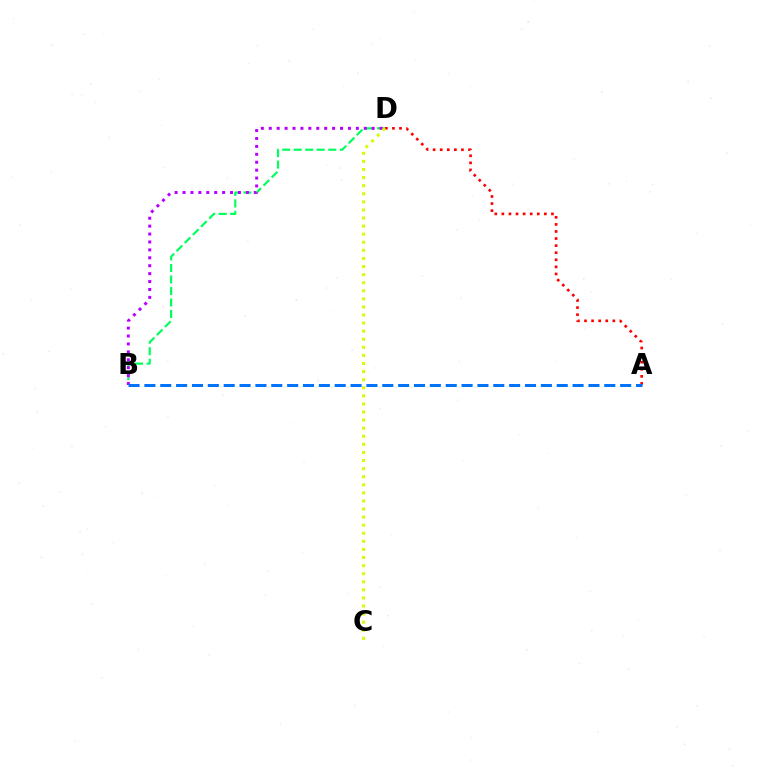{('B', 'D'): [{'color': '#00ff5c', 'line_style': 'dashed', 'thickness': 1.56}, {'color': '#b900ff', 'line_style': 'dotted', 'thickness': 2.15}], ('A', 'D'): [{'color': '#ff0000', 'line_style': 'dotted', 'thickness': 1.92}], ('A', 'B'): [{'color': '#0074ff', 'line_style': 'dashed', 'thickness': 2.15}], ('C', 'D'): [{'color': '#d1ff00', 'line_style': 'dotted', 'thickness': 2.2}]}